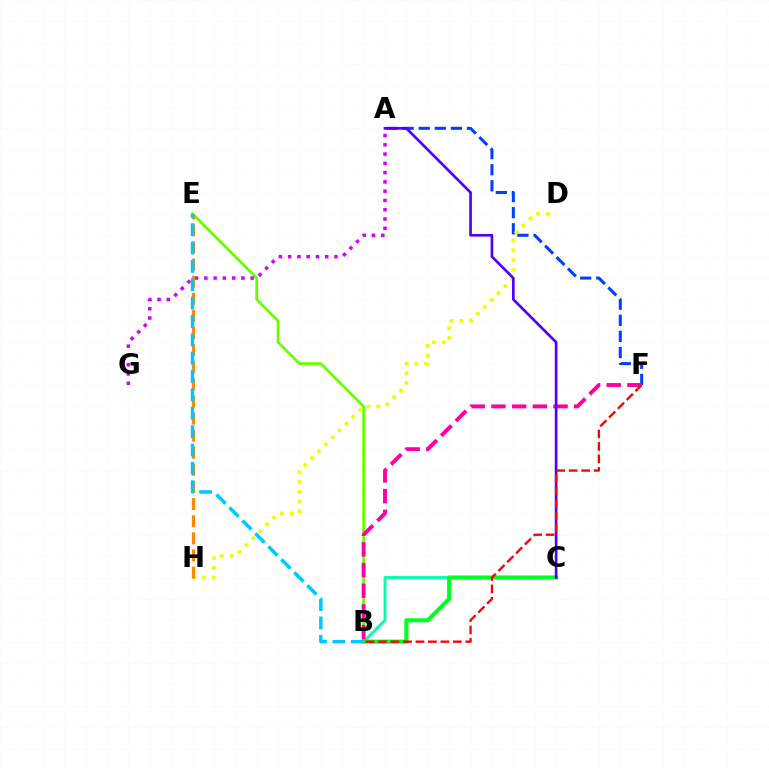{('A', 'F'): [{'color': '#003fff', 'line_style': 'dashed', 'thickness': 2.19}], ('B', 'E'): [{'color': '#66ff00', 'line_style': 'solid', 'thickness': 1.96}, {'color': '#00c7ff', 'line_style': 'dashed', 'thickness': 2.49}], ('D', 'H'): [{'color': '#eeff00', 'line_style': 'dotted', 'thickness': 2.65}], ('A', 'G'): [{'color': '#d600ff', 'line_style': 'dotted', 'thickness': 2.52}], ('E', 'H'): [{'color': '#ff8800', 'line_style': 'dashed', 'thickness': 2.32}], ('B', 'C'): [{'color': '#00ffaf', 'line_style': 'solid', 'thickness': 2.06}, {'color': '#00ff27', 'line_style': 'solid', 'thickness': 2.97}], ('B', 'F'): [{'color': '#ff00a0', 'line_style': 'dashed', 'thickness': 2.81}, {'color': '#ff0000', 'line_style': 'dashed', 'thickness': 1.69}], ('A', 'C'): [{'color': '#4f00ff', 'line_style': 'solid', 'thickness': 1.93}]}